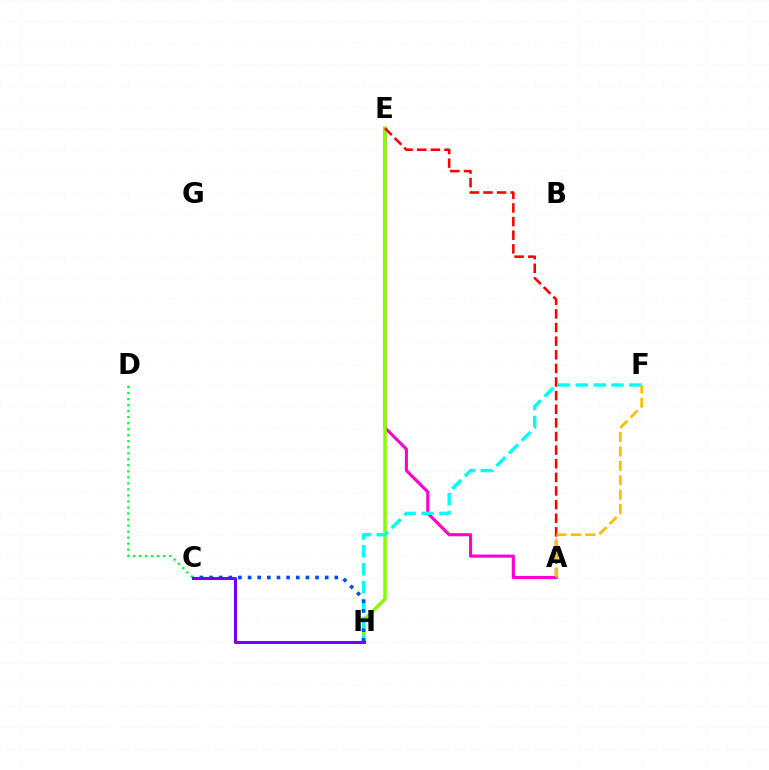{('A', 'E'): [{'color': '#ff00cf', 'line_style': 'solid', 'thickness': 2.25}, {'color': '#ff0000', 'line_style': 'dashed', 'thickness': 1.85}], ('E', 'H'): [{'color': '#84ff00', 'line_style': 'solid', 'thickness': 2.52}], ('F', 'H'): [{'color': '#00fff6', 'line_style': 'dashed', 'thickness': 2.43}], ('C', 'H'): [{'color': '#004bff', 'line_style': 'dotted', 'thickness': 2.62}, {'color': '#7200ff', 'line_style': 'solid', 'thickness': 2.18}], ('C', 'D'): [{'color': '#00ff39', 'line_style': 'dotted', 'thickness': 1.64}], ('A', 'F'): [{'color': '#ffbd00', 'line_style': 'dashed', 'thickness': 1.95}]}